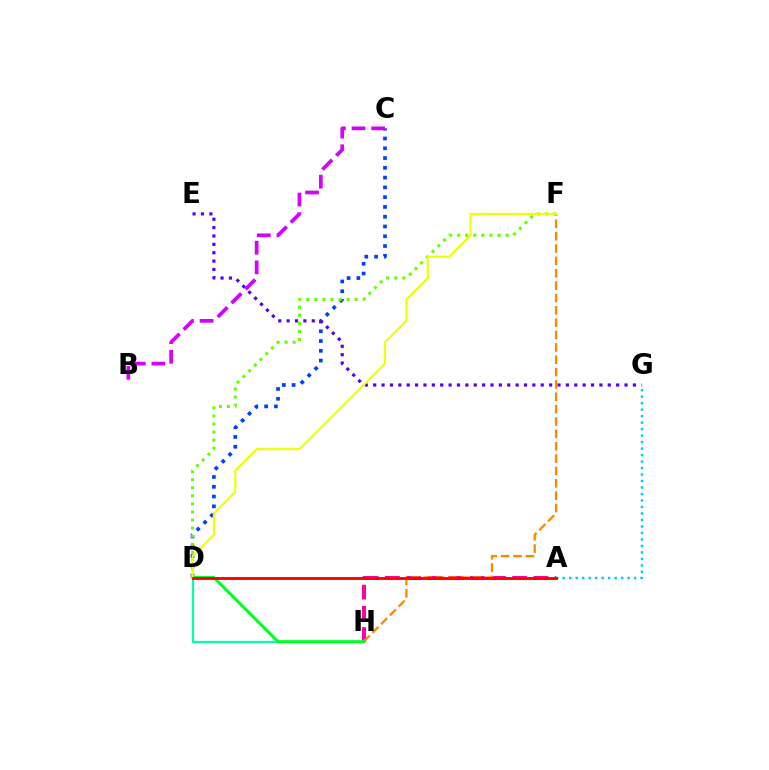{('A', 'H'): [{'color': '#ff00a0', 'line_style': 'dashed', 'thickness': 2.88}], ('C', 'D'): [{'color': '#003fff', 'line_style': 'dotted', 'thickness': 2.66}], ('E', 'G'): [{'color': '#4f00ff', 'line_style': 'dotted', 'thickness': 2.28}], ('F', 'H'): [{'color': '#ff8800', 'line_style': 'dashed', 'thickness': 1.68}], ('D', 'H'): [{'color': '#00ffaf', 'line_style': 'solid', 'thickness': 1.61}, {'color': '#00ff27', 'line_style': 'solid', 'thickness': 2.16}], ('D', 'F'): [{'color': '#66ff00', 'line_style': 'dotted', 'thickness': 2.19}, {'color': '#eeff00', 'line_style': 'solid', 'thickness': 1.52}], ('A', 'G'): [{'color': '#00c7ff', 'line_style': 'dotted', 'thickness': 1.76}], ('A', 'D'): [{'color': '#ff0000', 'line_style': 'solid', 'thickness': 2.06}], ('B', 'C'): [{'color': '#d600ff', 'line_style': 'dashed', 'thickness': 2.67}]}